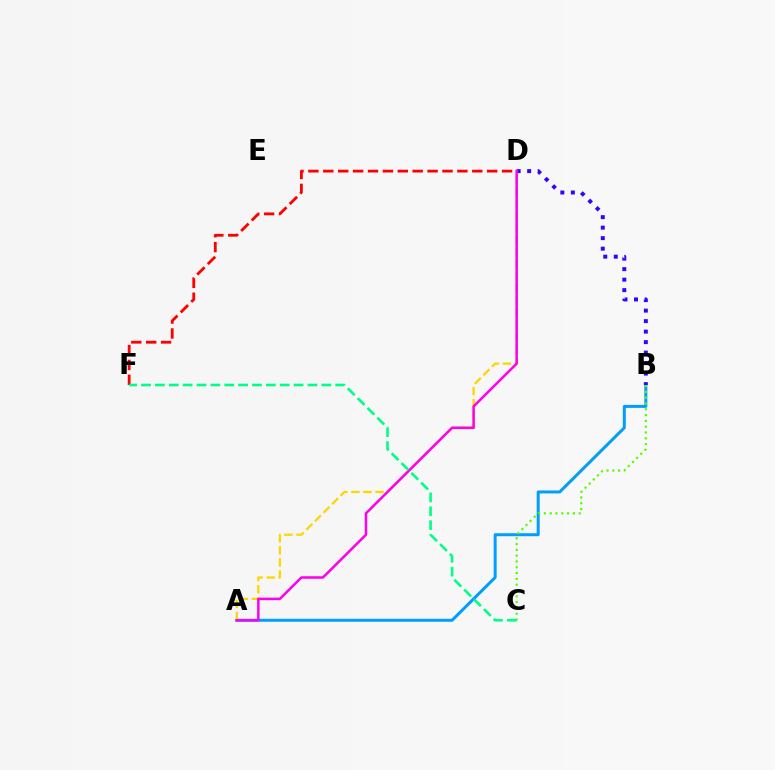{('A', 'B'): [{'color': '#009eff', 'line_style': 'solid', 'thickness': 2.16}], ('D', 'F'): [{'color': '#ff0000', 'line_style': 'dashed', 'thickness': 2.02}], ('B', 'D'): [{'color': '#3700ff', 'line_style': 'dotted', 'thickness': 2.85}], ('B', 'C'): [{'color': '#4fff00', 'line_style': 'dotted', 'thickness': 1.58}], ('A', 'D'): [{'color': '#ffd500', 'line_style': 'dashed', 'thickness': 1.64}, {'color': '#ff00ed', 'line_style': 'solid', 'thickness': 1.81}], ('C', 'F'): [{'color': '#00ff86', 'line_style': 'dashed', 'thickness': 1.88}]}